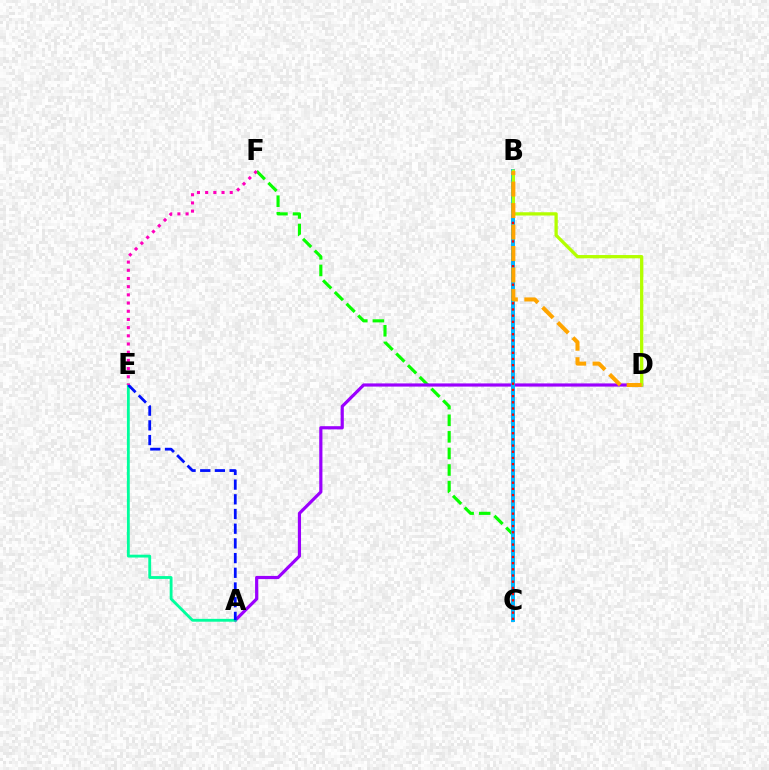{('C', 'F'): [{'color': '#08ff00', 'line_style': 'dashed', 'thickness': 2.25}], ('A', 'D'): [{'color': '#9b00ff', 'line_style': 'solid', 'thickness': 2.29}], ('B', 'C'): [{'color': '#00b5ff', 'line_style': 'solid', 'thickness': 2.84}, {'color': '#ff0000', 'line_style': 'dotted', 'thickness': 1.68}], ('B', 'D'): [{'color': '#b3ff00', 'line_style': 'solid', 'thickness': 2.35}, {'color': '#ffa500', 'line_style': 'dashed', 'thickness': 2.92}], ('A', 'E'): [{'color': '#00ff9d', 'line_style': 'solid', 'thickness': 2.05}, {'color': '#0010ff', 'line_style': 'dashed', 'thickness': 2.0}], ('E', 'F'): [{'color': '#ff00bd', 'line_style': 'dotted', 'thickness': 2.23}]}